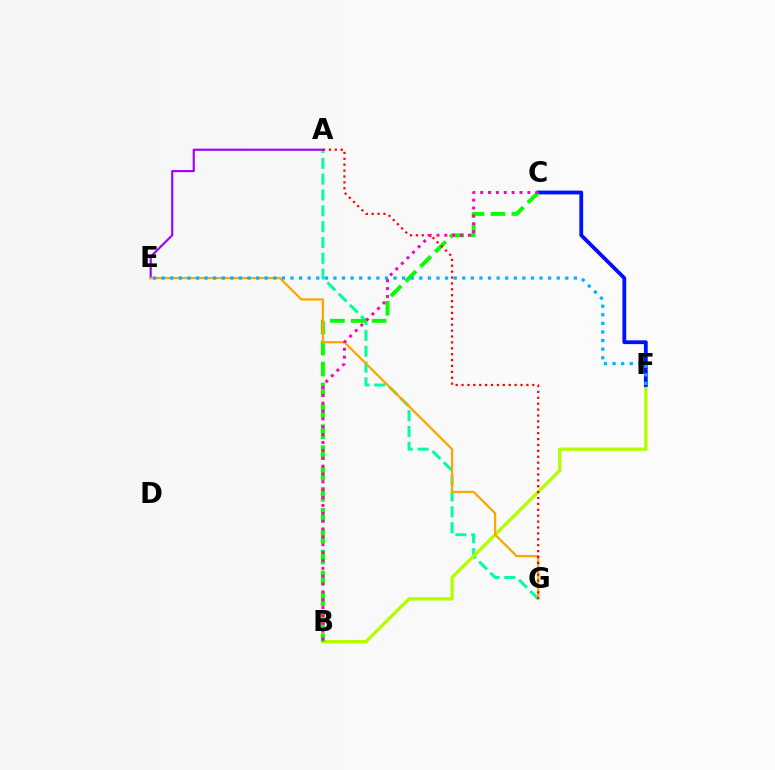{('A', 'G'): [{'color': '#00ff9d', 'line_style': 'dashed', 'thickness': 2.15}, {'color': '#ff0000', 'line_style': 'dotted', 'thickness': 1.6}], ('A', 'E'): [{'color': '#9b00ff', 'line_style': 'solid', 'thickness': 1.54}], ('B', 'F'): [{'color': '#b3ff00', 'line_style': 'solid', 'thickness': 2.4}], ('C', 'F'): [{'color': '#0010ff', 'line_style': 'solid', 'thickness': 2.73}], ('B', 'C'): [{'color': '#08ff00', 'line_style': 'dashed', 'thickness': 2.84}, {'color': '#ff00bd', 'line_style': 'dotted', 'thickness': 2.14}], ('E', 'G'): [{'color': '#ffa500', 'line_style': 'solid', 'thickness': 1.62}], ('E', 'F'): [{'color': '#00b5ff', 'line_style': 'dotted', 'thickness': 2.33}]}